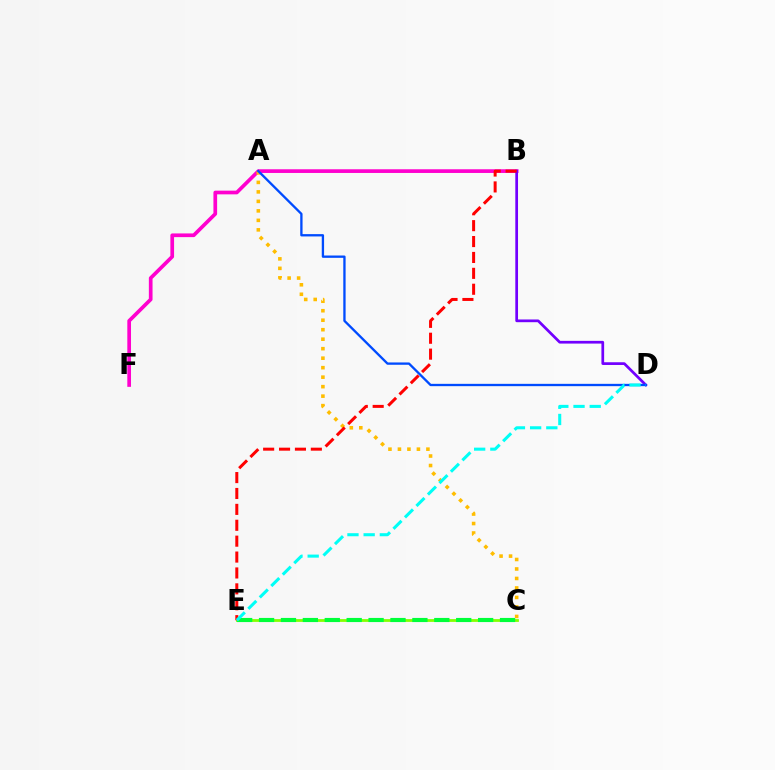{('B', 'F'): [{'color': '#ff00cf', 'line_style': 'solid', 'thickness': 2.66}], ('C', 'E'): [{'color': '#84ff00', 'line_style': 'solid', 'thickness': 2.02}, {'color': '#00ff39', 'line_style': 'dashed', 'thickness': 2.98}], ('A', 'C'): [{'color': '#ffbd00', 'line_style': 'dotted', 'thickness': 2.58}], ('B', 'D'): [{'color': '#7200ff', 'line_style': 'solid', 'thickness': 1.96}], ('B', 'E'): [{'color': '#ff0000', 'line_style': 'dashed', 'thickness': 2.16}], ('A', 'D'): [{'color': '#004bff', 'line_style': 'solid', 'thickness': 1.67}], ('D', 'E'): [{'color': '#00fff6', 'line_style': 'dashed', 'thickness': 2.2}]}